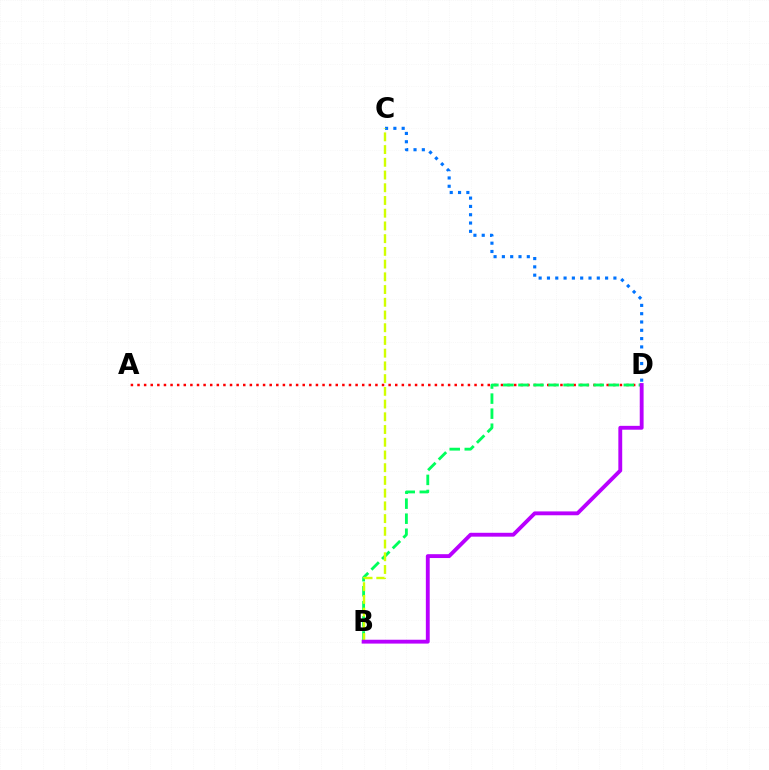{('A', 'D'): [{'color': '#ff0000', 'line_style': 'dotted', 'thickness': 1.8}], ('B', 'D'): [{'color': '#00ff5c', 'line_style': 'dashed', 'thickness': 2.04}, {'color': '#b900ff', 'line_style': 'solid', 'thickness': 2.78}], ('C', 'D'): [{'color': '#0074ff', 'line_style': 'dotted', 'thickness': 2.26}], ('B', 'C'): [{'color': '#d1ff00', 'line_style': 'dashed', 'thickness': 1.73}]}